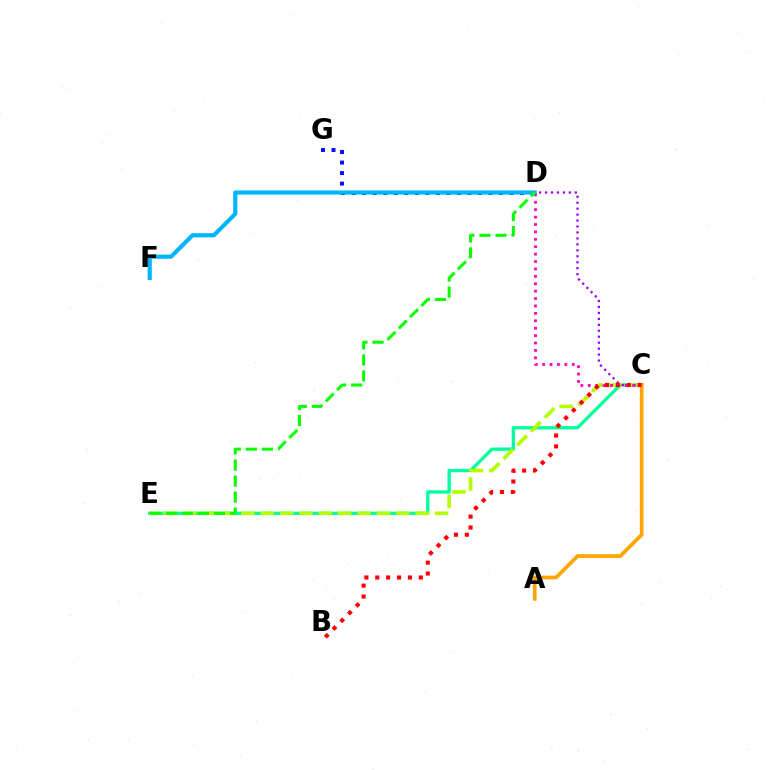{('C', 'E'): [{'color': '#00ff9d', 'line_style': 'solid', 'thickness': 2.39}, {'color': '#b3ff00', 'line_style': 'dashed', 'thickness': 2.63}], ('D', 'G'): [{'color': '#0010ff', 'line_style': 'dotted', 'thickness': 2.86}], ('C', 'D'): [{'color': '#9b00ff', 'line_style': 'dotted', 'thickness': 1.62}, {'color': '#ff00bd', 'line_style': 'dotted', 'thickness': 2.01}], ('A', 'C'): [{'color': '#ffa500', 'line_style': 'solid', 'thickness': 2.68}], ('D', 'F'): [{'color': '#00b5ff', 'line_style': 'solid', 'thickness': 2.97}], ('D', 'E'): [{'color': '#08ff00', 'line_style': 'dashed', 'thickness': 2.18}], ('B', 'C'): [{'color': '#ff0000', 'line_style': 'dotted', 'thickness': 2.96}]}